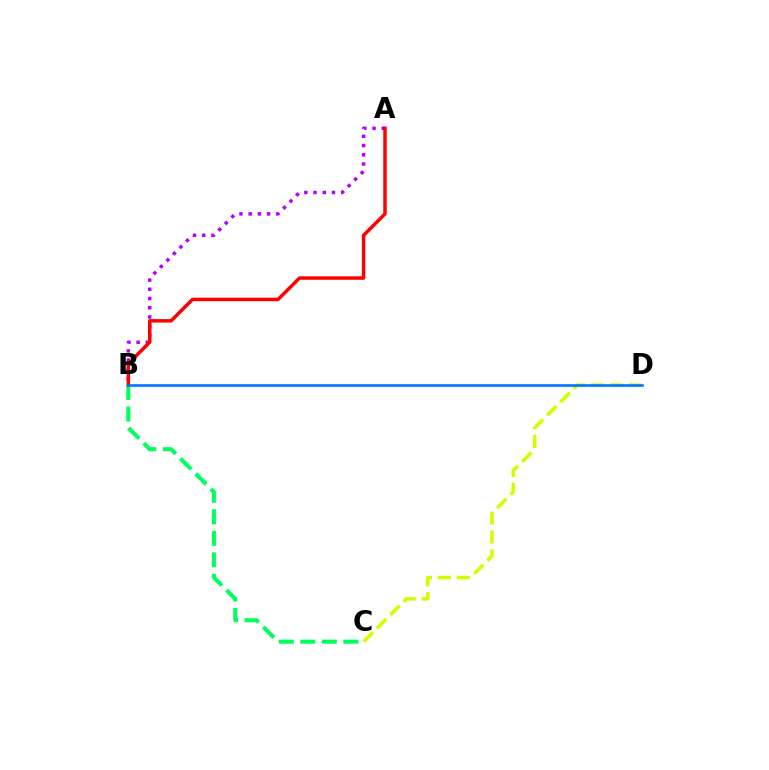{('A', 'B'): [{'color': '#b900ff', 'line_style': 'dotted', 'thickness': 2.5}, {'color': '#ff0000', 'line_style': 'solid', 'thickness': 2.5}], ('B', 'C'): [{'color': '#00ff5c', 'line_style': 'dashed', 'thickness': 2.92}], ('C', 'D'): [{'color': '#d1ff00', 'line_style': 'dashed', 'thickness': 2.56}], ('B', 'D'): [{'color': '#0074ff', 'line_style': 'solid', 'thickness': 1.88}]}